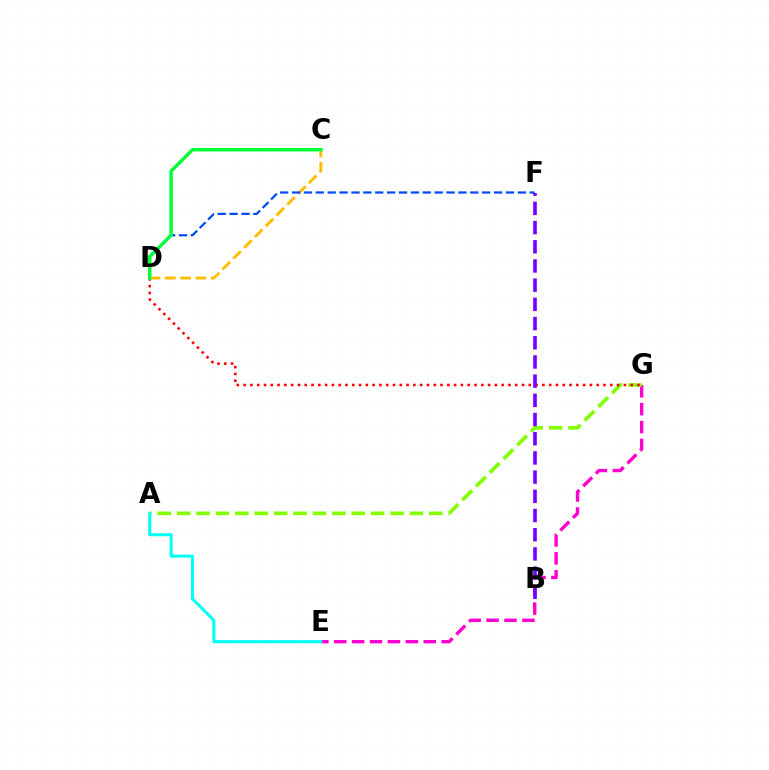{('E', 'G'): [{'color': '#ff00cf', 'line_style': 'dashed', 'thickness': 2.43}], ('A', 'G'): [{'color': '#84ff00', 'line_style': 'dashed', 'thickness': 2.64}], ('D', 'G'): [{'color': '#ff0000', 'line_style': 'dotted', 'thickness': 1.84}], ('C', 'D'): [{'color': '#ffbd00', 'line_style': 'dashed', 'thickness': 2.07}, {'color': '#00ff39', 'line_style': 'solid', 'thickness': 2.47}], ('A', 'E'): [{'color': '#00fff6', 'line_style': 'solid', 'thickness': 2.18}], ('D', 'F'): [{'color': '#004bff', 'line_style': 'dashed', 'thickness': 1.61}], ('B', 'F'): [{'color': '#7200ff', 'line_style': 'dashed', 'thickness': 2.61}]}